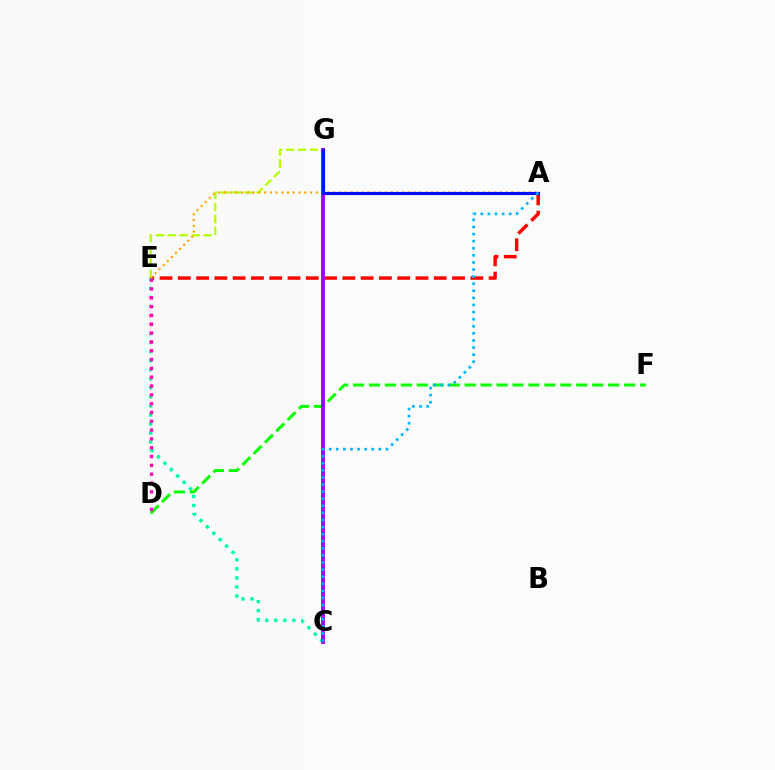{('A', 'E'): [{'color': '#ff0000', 'line_style': 'dashed', 'thickness': 2.48}, {'color': '#ffa500', 'line_style': 'dotted', 'thickness': 1.56}], ('E', 'G'): [{'color': '#b3ff00', 'line_style': 'dashed', 'thickness': 1.62}], ('C', 'E'): [{'color': '#00ff9d', 'line_style': 'dotted', 'thickness': 2.46}], ('D', 'F'): [{'color': '#08ff00', 'line_style': 'dashed', 'thickness': 2.17}], ('C', 'G'): [{'color': '#9b00ff', 'line_style': 'solid', 'thickness': 2.77}], ('A', 'G'): [{'color': '#0010ff', 'line_style': 'solid', 'thickness': 2.25}], ('A', 'C'): [{'color': '#00b5ff', 'line_style': 'dotted', 'thickness': 1.93}], ('D', 'E'): [{'color': '#ff00bd', 'line_style': 'dotted', 'thickness': 2.4}]}